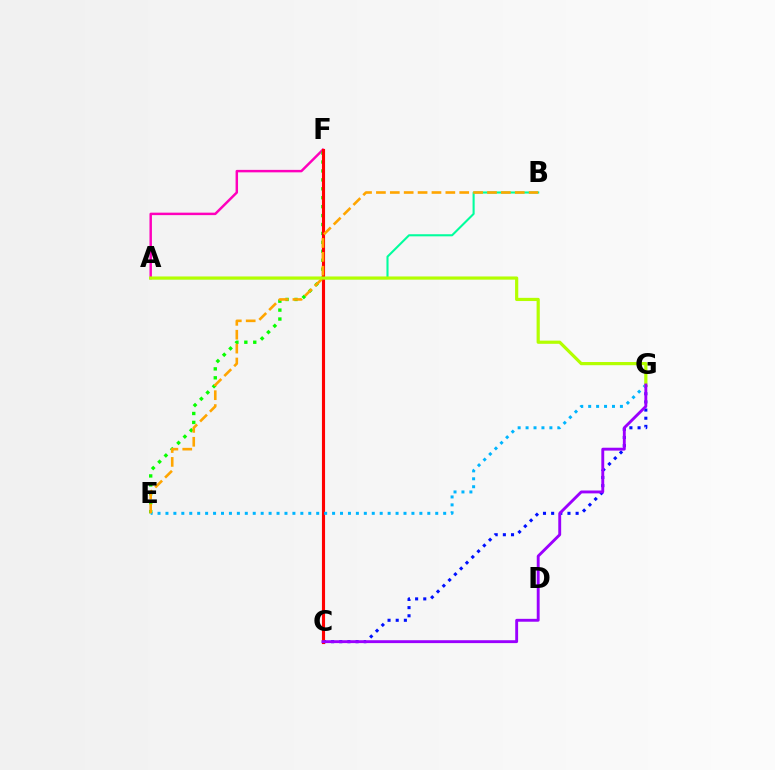{('A', 'F'): [{'color': '#ff00bd', 'line_style': 'solid', 'thickness': 1.77}], ('E', 'F'): [{'color': '#08ff00', 'line_style': 'dotted', 'thickness': 2.43}], ('C', 'G'): [{'color': '#0010ff', 'line_style': 'dotted', 'thickness': 2.22}, {'color': '#9b00ff', 'line_style': 'solid', 'thickness': 2.07}], ('C', 'F'): [{'color': '#ff0000', 'line_style': 'solid', 'thickness': 2.25}], ('A', 'B'): [{'color': '#00ff9d', 'line_style': 'solid', 'thickness': 1.51}], ('E', 'G'): [{'color': '#00b5ff', 'line_style': 'dotted', 'thickness': 2.16}], ('B', 'E'): [{'color': '#ffa500', 'line_style': 'dashed', 'thickness': 1.89}], ('A', 'G'): [{'color': '#b3ff00', 'line_style': 'solid', 'thickness': 2.3}]}